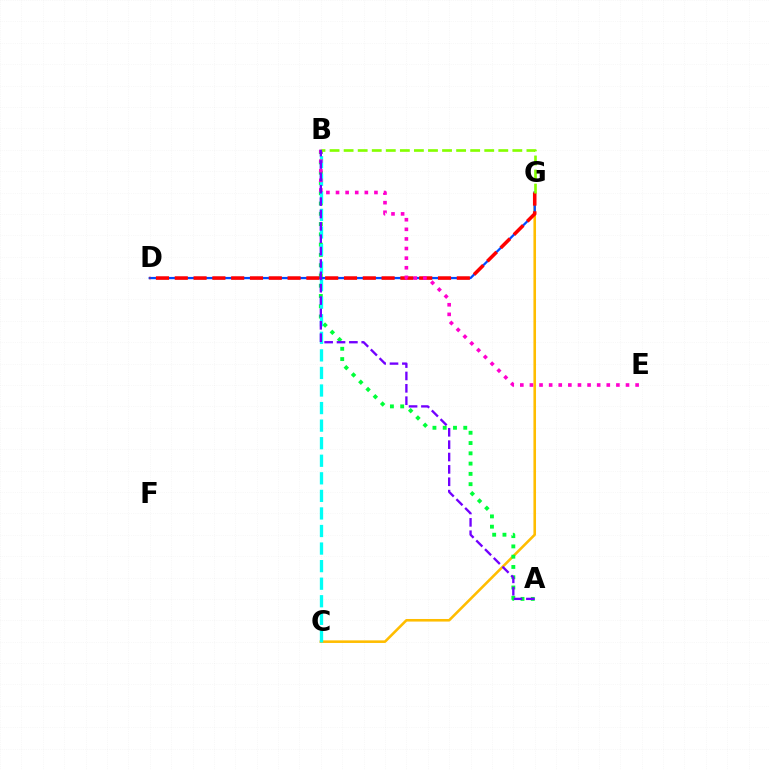{('C', 'G'): [{'color': '#ffbd00', 'line_style': 'solid', 'thickness': 1.86}], ('A', 'B'): [{'color': '#00ff39', 'line_style': 'dotted', 'thickness': 2.79}, {'color': '#7200ff', 'line_style': 'dashed', 'thickness': 1.68}], ('D', 'G'): [{'color': '#004bff', 'line_style': 'solid', 'thickness': 1.63}, {'color': '#ff0000', 'line_style': 'dashed', 'thickness': 2.55}], ('B', 'C'): [{'color': '#00fff6', 'line_style': 'dashed', 'thickness': 2.39}], ('B', 'E'): [{'color': '#ff00cf', 'line_style': 'dotted', 'thickness': 2.61}], ('B', 'G'): [{'color': '#84ff00', 'line_style': 'dashed', 'thickness': 1.91}]}